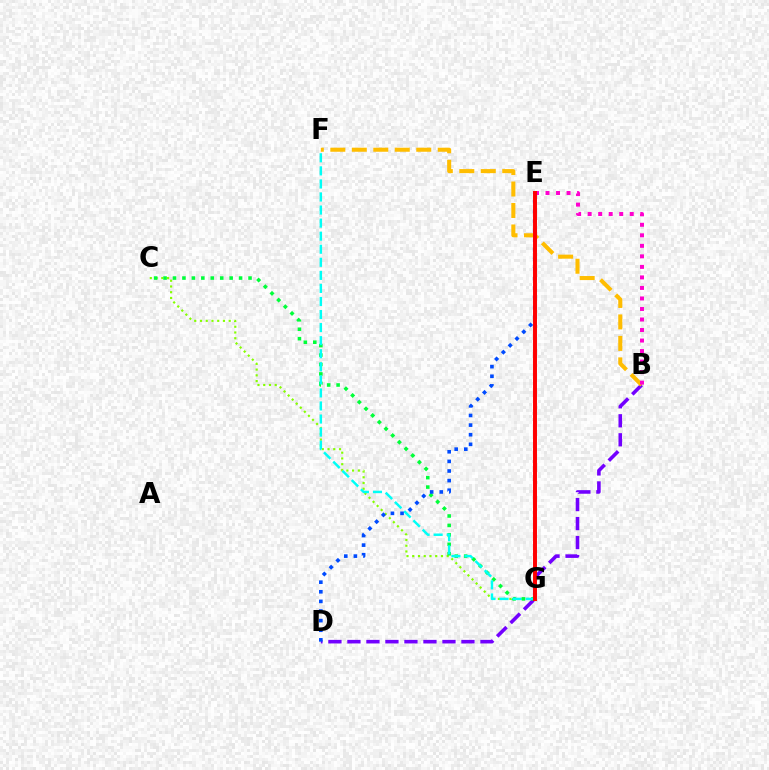{('B', 'D'): [{'color': '#7200ff', 'line_style': 'dashed', 'thickness': 2.58}], ('C', 'G'): [{'color': '#84ff00', 'line_style': 'dotted', 'thickness': 1.56}, {'color': '#00ff39', 'line_style': 'dotted', 'thickness': 2.57}], ('B', 'F'): [{'color': '#ffbd00', 'line_style': 'dashed', 'thickness': 2.92}], ('B', 'E'): [{'color': '#ff00cf', 'line_style': 'dotted', 'thickness': 2.86}], ('F', 'G'): [{'color': '#00fff6', 'line_style': 'dashed', 'thickness': 1.77}], ('D', 'E'): [{'color': '#004bff', 'line_style': 'dotted', 'thickness': 2.61}], ('E', 'G'): [{'color': '#ff0000', 'line_style': 'solid', 'thickness': 2.85}]}